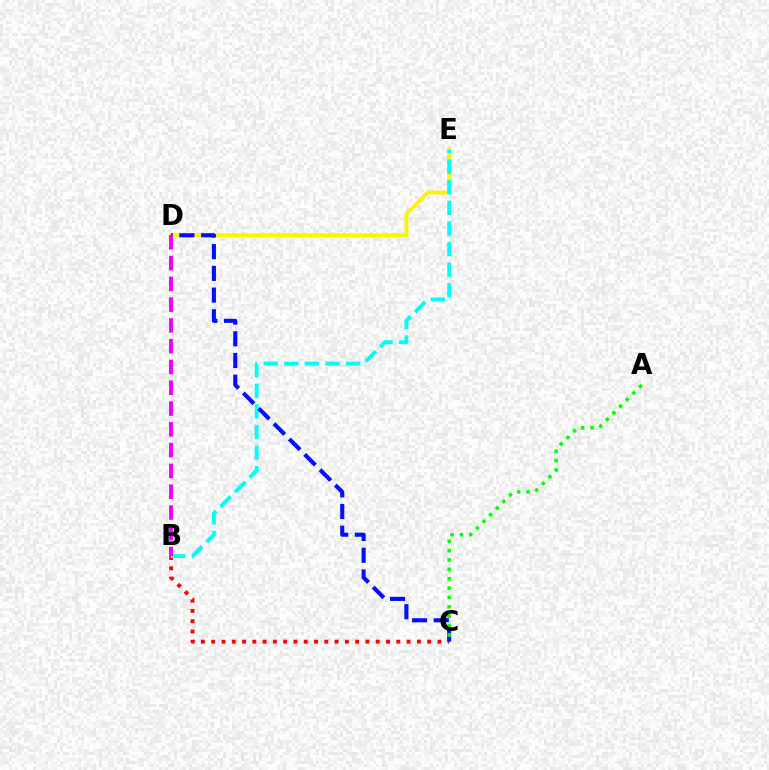{('D', 'E'): [{'color': '#fcf500', 'line_style': 'solid', 'thickness': 2.76}], ('B', 'C'): [{'color': '#ff0000', 'line_style': 'dotted', 'thickness': 2.79}], ('B', 'E'): [{'color': '#00fff6', 'line_style': 'dashed', 'thickness': 2.8}], ('C', 'D'): [{'color': '#0010ff', 'line_style': 'dashed', 'thickness': 2.95}], ('A', 'C'): [{'color': '#08ff00', 'line_style': 'dotted', 'thickness': 2.55}], ('B', 'D'): [{'color': '#ee00ff', 'line_style': 'dashed', 'thickness': 2.82}]}